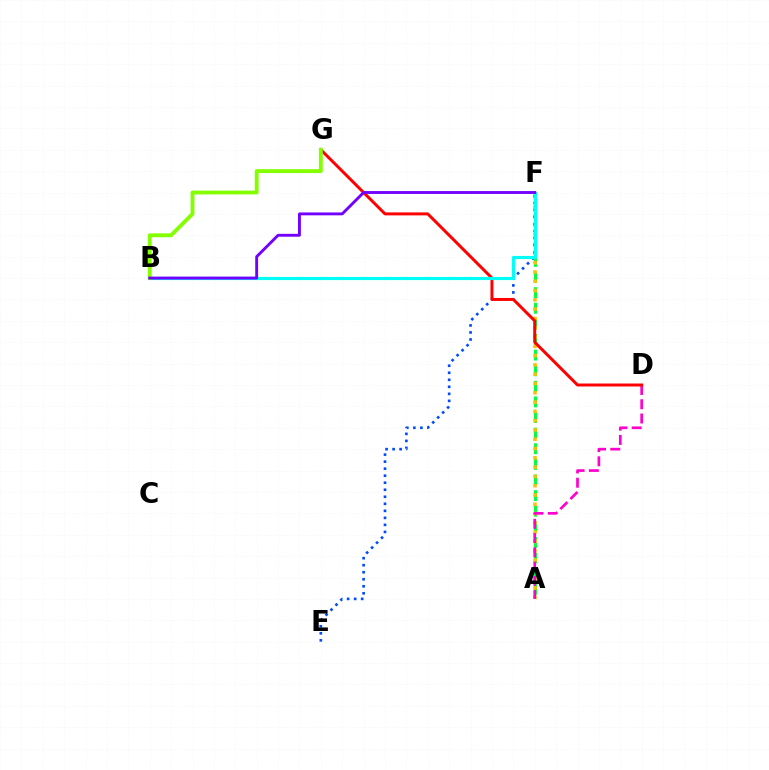{('A', 'F'): [{'color': '#00ff39', 'line_style': 'dashed', 'thickness': 2.12}, {'color': '#ffbd00', 'line_style': 'dotted', 'thickness': 2.53}], ('A', 'D'): [{'color': '#ff00cf', 'line_style': 'dashed', 'thickness': 1.94}], ('E', 'F'): [{'color': '#004bff', 'line_style': 'dotted', 'thickness': 1.91}], ('D', 'G'): [{'color': '#ff0000', 'line_style': 'solid', 'thickness': 2.14}], ('B', 'F'): [{'color': '#00fff6', 'line_style': 'solid', 'thickness': 2.27}, {'color': '#7200ff', 'line_style': 'solid', 'thickness': 2.07}], ('B', 'G'): [{'color': '#84ff00', 'line_style': 'solid', 'thickness': 2.77}]}